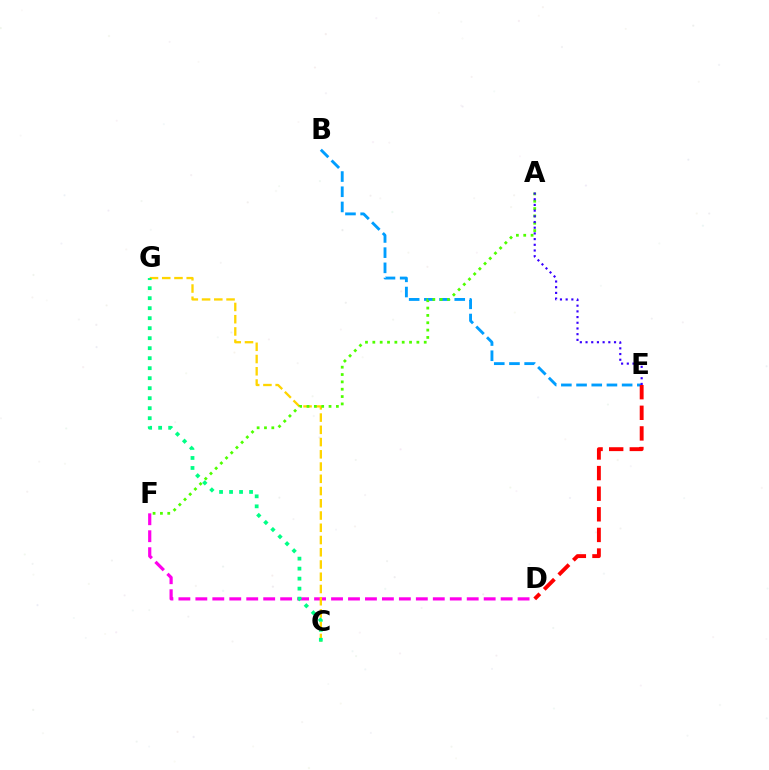{('B', 'E'): [{'color': '#009eff', 'line_style': 'dashed', 'thickness': 2.06}], ('D', 'F'): [{'color': '#ff00ed', 'line_style': 'dashed', 'thickness': 2.3}], ('C', 'G'): [{'color': '#ffd500', 'line_style': 'dashed', 'thickness': 1.66}, {'color': '#00ff86', 'line_style': 'dotted', 'thickness': 2.72}], ('A', 'F'): [{'color': '#4fff00', 'line_style': 'dotted', 'thickness': 1.99}], ('D', 'E'): [{'color': '#ff0000', 'line_style': 'dashed', 'thickness': 2.8}], ('A', 'E'): [{'color': '#3700ff', 'line_style': 'dotted', 'thickness': 1.55}]}